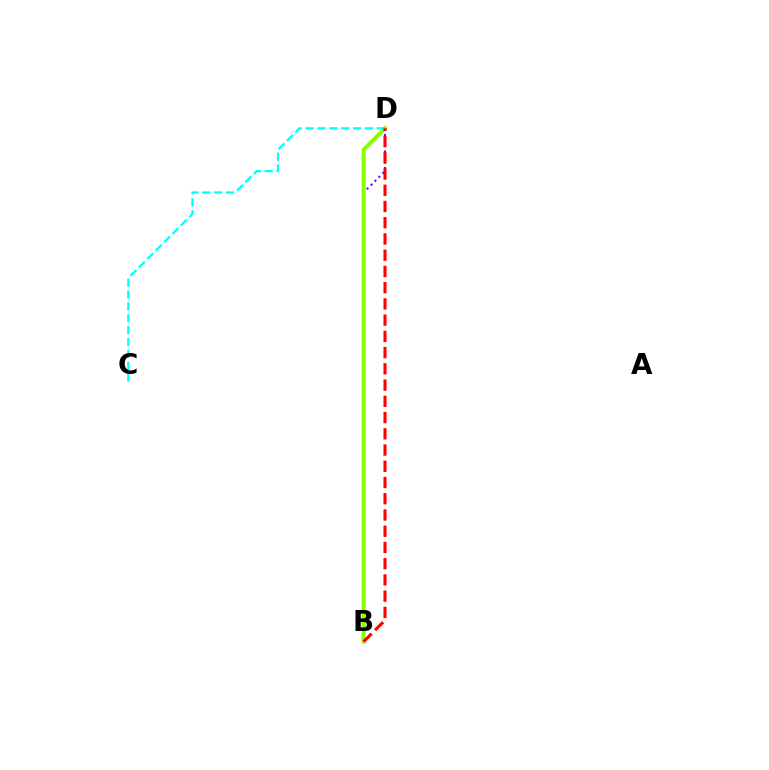{('B', 'D'): [{'color': '#7200ff', 'line_style': 'dotted', 'thickness': 1.5}, {'color': '#84ff00', 'line_style': 'solid', 'thickness': 2.87}, {'color': '#ff0000', 'line_style': 'dashed', 'thickness': 2.21}], ('C', 'D'): [{'color': '#00fff6', 'line_style': 'dashed', 'thickness': 1.61}]}